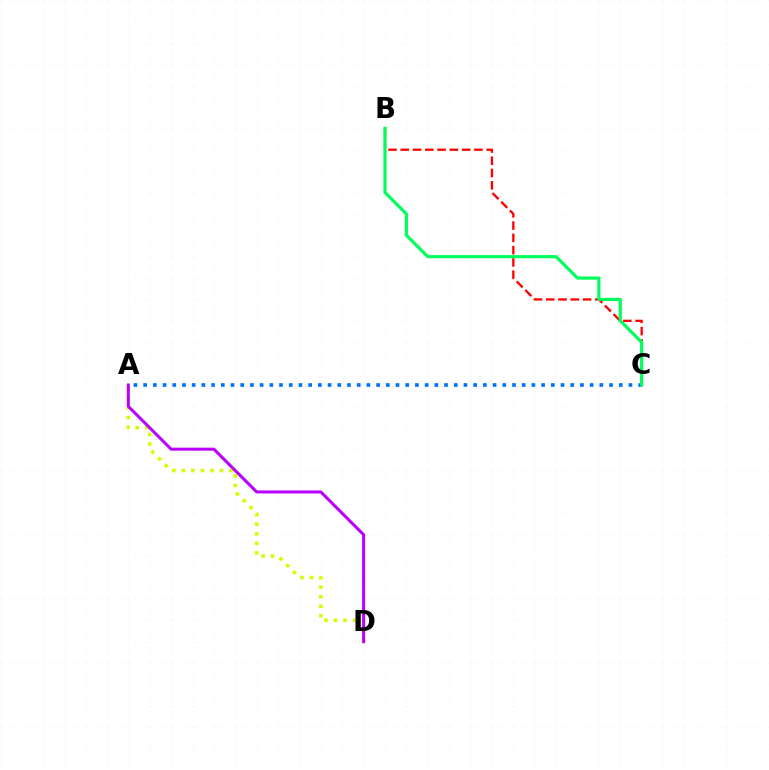{('B', 'C'): [{'color': '#ff0000', 'line_style': 'dashed', 'thickness': 1.67}, {'color': '#00ff5c', 'line_style': 'solid', 'thickness': 2.28}], ('A', 'D'): [{'color': '#d1ff00', 'line_style': 'dotted', 'thickness': 2.59}, {'color': '#b900ff', 'line_style': 'solid', 'thickness': 2.17}], ('A', 'C'): [{'color': '#0074ff', 'line_style': 'dotted', 'thickness': 2.64}]}